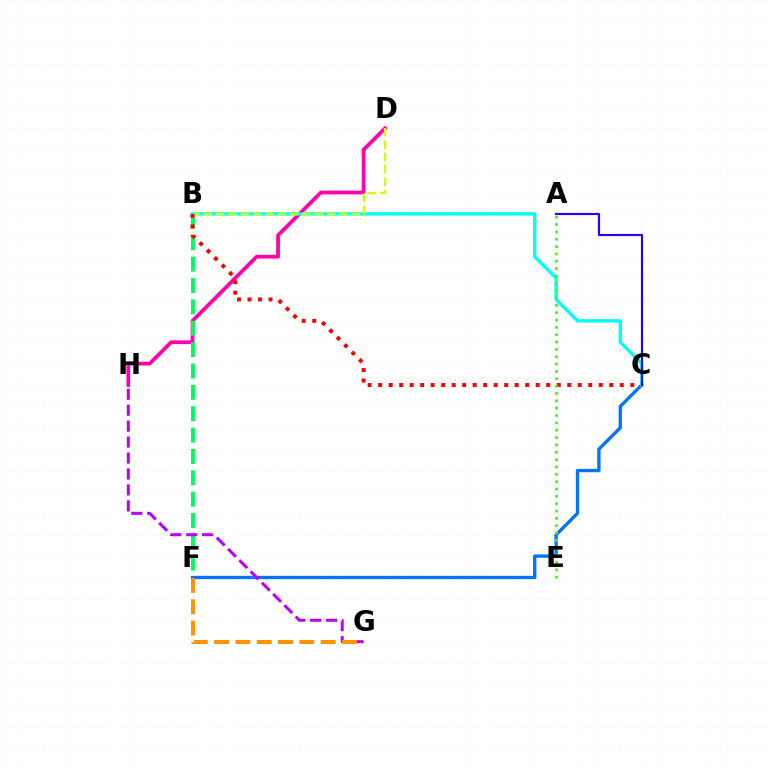{('D', 'H'): [{'color': '#ff00ac', 'line_style': 'solid', 'thickness': 2.69}], ('B', 'F'): [{'color': '#00ff5c', 'line_style': 'dashed', 'thickness': 2.9}], ('C', 'F'): [{'color': '#0074ff', 'line_style': 'solid', 'thickness': 2.4}], ('B', 'C'): [{'color': '#00fff6', 'line_style': 'solid', 'thickness': 2.41}, {'color': '#ff0000', 'line_style': 'dotted', 'thickness': 2.85}], ('G', 'H'): [{'color': '#b900ff', 'line_style': 'dashed', 'thickness': 2.17}], ('B', 'D'): [{'color': '#d1ff00', 'line_style': 'dashed', 'thickness': 1.68}], ('A', 'C'): [{'color': '#2500ff', 'line_style': 'solid', 'thickness': 1.56}], ('F', 'G'): [{'color': '#ff9400', 'line_style': 'dashed', 'thickness': 2.89}], ('A', 'E'): [{'color': '#3dff00', 'line_style': 'dotted', 'thickness': 2.0}]}